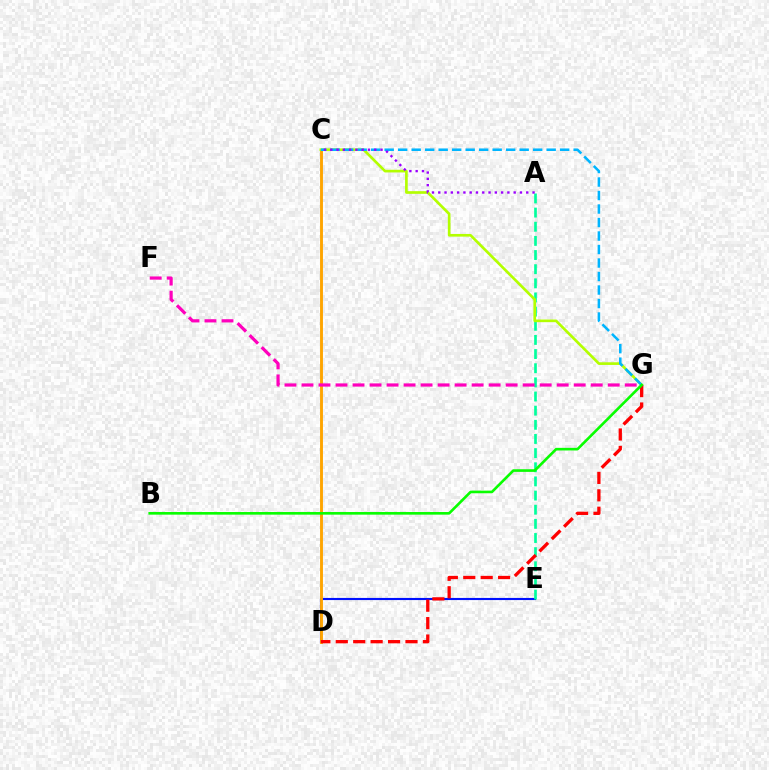{('D', 'E'): [{'color': '#0010ff', 'line_style': 'solid', 'thickness': 1.54}], ('A', 'E'): [{'color': '#00ff9d', 'line_style': 'dashed', 'thickness': 1.92}], ('C', 'D'): [{'color': '#ffa500', 'line_style': 'solid', 'thickness': 2.08}], ('F', 'G'): [{'color': '#ff00bd', 'line_style': 'dashed', 'thickness': 2.31}], ('C', 'G'): [{'color': '#b3ff00', 'line_style': 'solid', 'thickness': 1.92}, {'color': '#00b5ff', 'line_style': 'dashed', 'thickness': 1.83}], ('D', 'G'): [{'color': '#ff0000', 'line_style': 'dashed', 'thickness': 2.37}], ('A', 'C'): [{'color': '#9b00ff', 'line_style': 'dotted', 'thickness': 1.71}], ('B', 'G'): [{'color': '#08ff00', 'line_style': 'solid', 'thickness': 1.89}]}